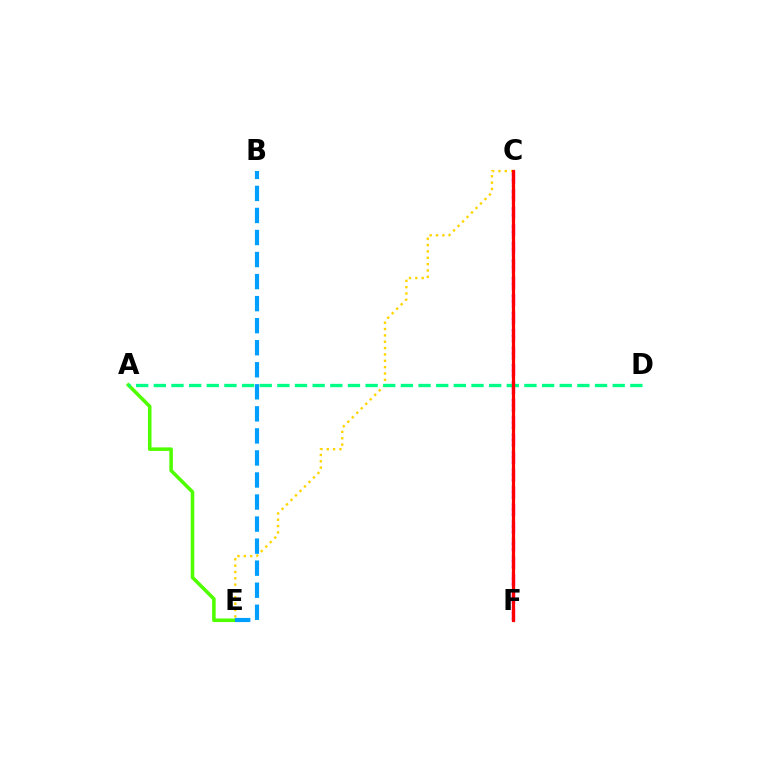{('A', 'E'): [{'color': '#4fff00', 'line_style': 'solid', 'thickness': 2.55}], ('C', 'F'): [{'color': '#ff00ed', 'line_style': 'dashed', 'thickness': 2.38}, {'color': '#3700ff', 'line_style': 'dotted', 'thickness': 1.57}, {'color': '#ff0000', 'line_style': 'solid', 'thickness': 2.32}], ('C', 'E'): [{'color': '#ffd500', 'line_style': 'dotted', 'thickness': 1.72}], ('A', 'D'): [{'color': '#00ff86', 'line_style': 'dashed', 'thickness': 2.4}], ('B', 'E'): [{'color': '#009eff', 'line_style': 'dashed', 'thickness': 2.99}]}